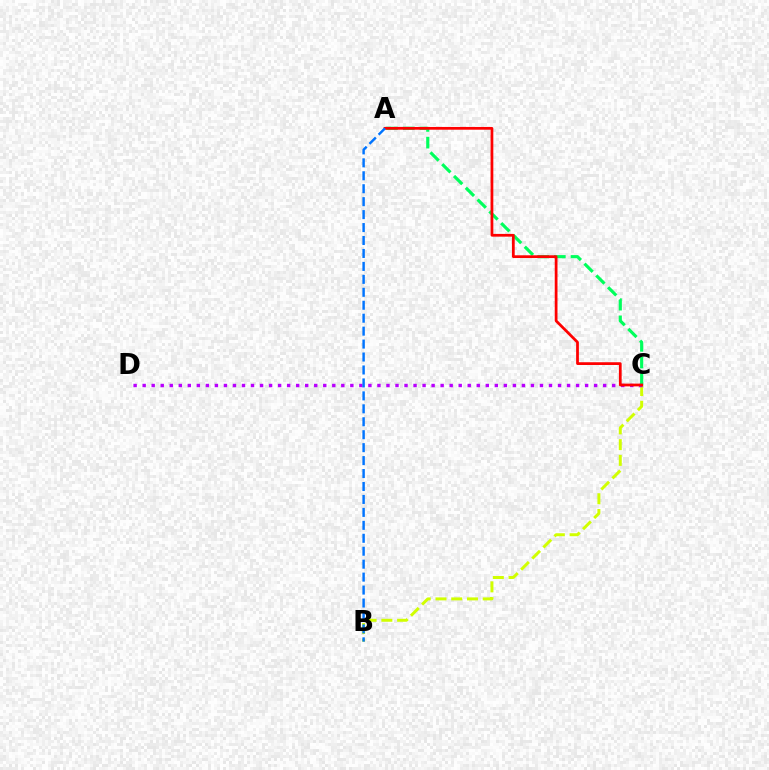{('B', 'C'): [{'color': '#d1ff00', 'line_style': 'dashed', 'thickness': 2.14}], ('C', 'D'): [{'color': '#b900ff', 'line_style': 'dotted', 'thickness': 2.45}], ('A', 'C'): [{'color': '#00ff5c', 'line_style': 'dashed', 'thickness': 2.27}, {'color': '#ff0000', 'line_style': 'solid', 'thickness': 1.98}], ('A', 'B'): [{'color': '#0074ff', 'line_style': 'dashed', 'thickness': 1.76}]}